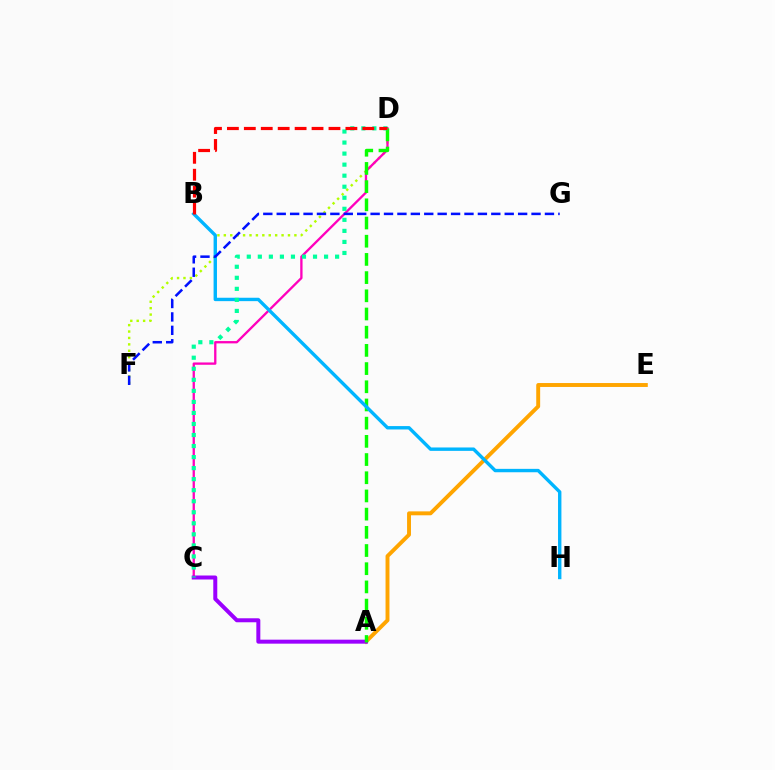{('D', 'F'): [{'color': '#b3ff00', 'line_style': 'dotted', 'thickness': 1.74}], ('C', 'D'): [{'color': '#ff00bd', 'line_style': 'solid', 'thickness': 1.67}, {'color': '#00ff9d', 'line_style': 'dotted', 'thickness': 3.0}], ('A', 'E'): [{'color': '#ffa500', 'line_style': 'solid', 'thickness': 2.82}], ('A', 'C'): [{'color': '#9b00ff', 'line_style': 'solid', 'thickness': 2.87}], ('A', 'D'): [{'color': '#08ff00', 'line_style': 'dashed', 'thickness': 2.47}], ('B', 'H'): [{'color': '#00b5ff', 'line_style': 'solid', 'thickness': 2.44}], ('F', 'G'): [{'color': '#0010ff', 'line_style': 'dashed', 'thickness': 1.82}], ('B', 'D'): [{'color': '#ff0000', 'line_style': 'dashed', 'thickness': 2.3}]}